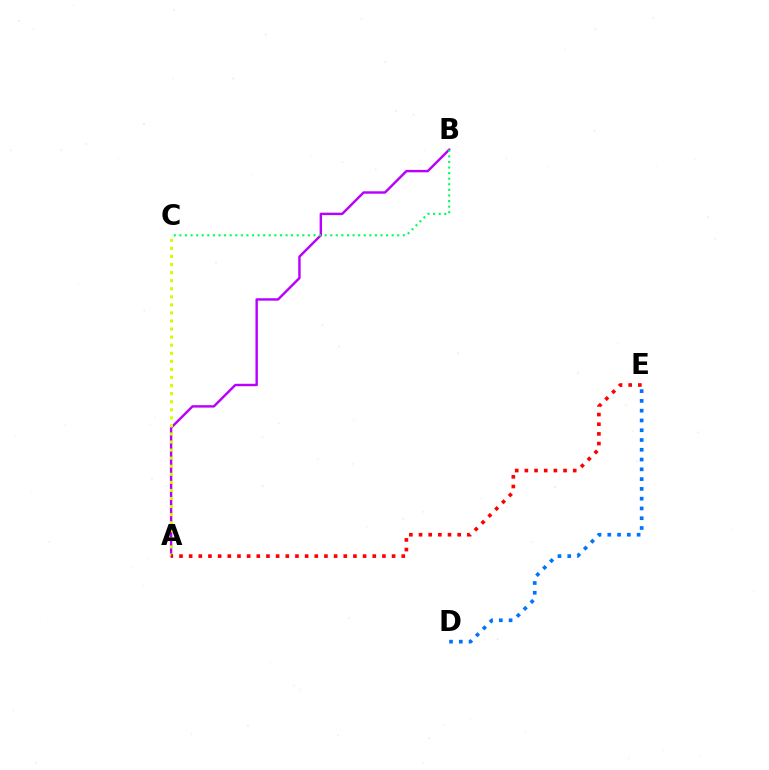{('A', 'B'): [{'color': '#b900ff', 'line_style': 'solid', 'thickness': 1.74}], ('B', 'C'): [{'color': '#00ff5c', 'line_style': 'dotted', 'thickness': 1.52}], ('D', 'E'): [{'color': '#0074ff', 'line_style': 'dotted', 'thickness': 2.66}], ('A', 'C'): [{'color': '#d1ff00', 'line_style': 'dotted', 'thickness': 2.19}], ('A', 'E'): [{'color': '#ff0000', 'line_style': 'dotted', 'thickness': 2.63}]}